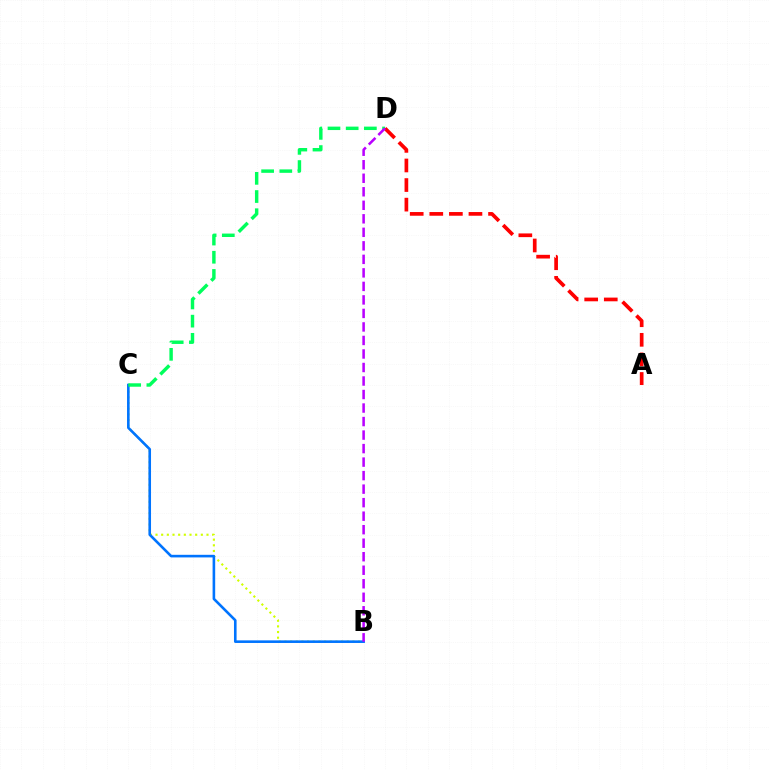{('A', 'D'): [{'color': '#ff0000', 'line_style': 'dashed', 'thickness': 2.66}], ('B', 'C'): [{'color': '#d1ff00', 'line_style': 'dotted', 'thickness': 1.54}, {'color': '#0074ff', 'line_style': 'solid', 'thickness': 1.88}], ('C', 'D'): [{'color': '#00ff5c', 'line_style': 'dashed', 'thickness': 2.47}], ('B', 'D'): [{'color': '#b900ff', 'line_style': 'dashed', 'thickness': 1.84}]}